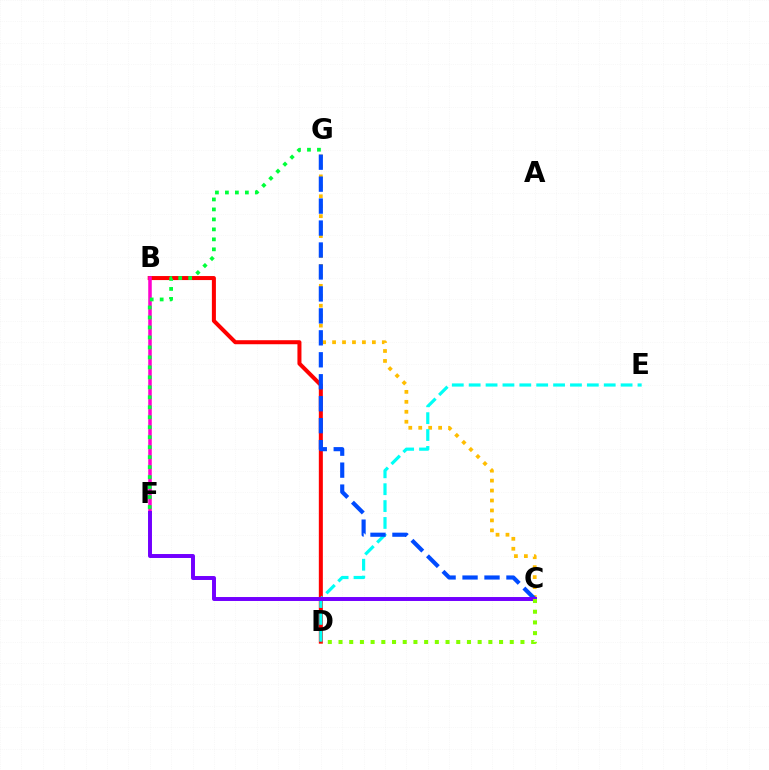{('B', 'D'): [{'color': '#ff0000', 'line_style': 'solid', 'thickness': 2.9}], ('C', 'G'): [{'color': '#ffbd00', 'line_style': 'dotted', 'thickness': 2.7}, {'color': '#004bff', 'line_style': 'dashed', 'thickness': 2.98}], ('D', 'E'): [{'color': '#00fff6', 'line_style': 'dashed', 'thickness': 2.29}], ('B', 'F'): [{'color': '#ff00cf', 'line_style': 'solid', 'thickness': 2.54}], ('F', 'G'): [{'color': '#00ff39', 'line_style': 'dotted', 'thickness': 2.71}], ('C', 'F'): [{'color': '#7200ff', 'line_style': 'solid', 'thickness': 2.85}], ('C', 'D'): [{'color': '#84ff00', 'line_style': 'dotted', 'thickness': 2.91}]}